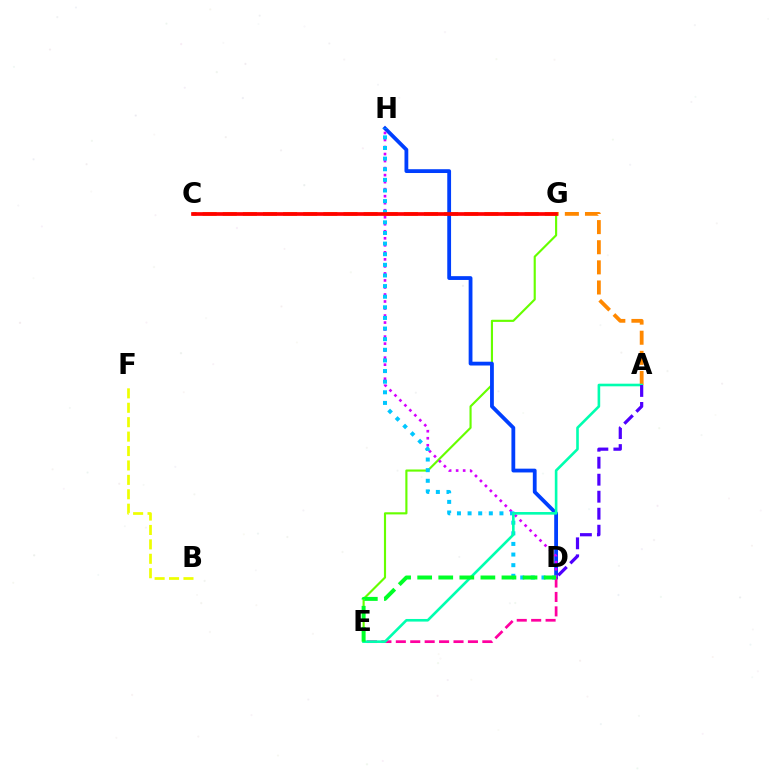{('B', 'F'): [{'color': '#eeff00', 'line_style': 'dashed', 'thickness': 1.96}], ('A', 'C'): [{'color': '#ff8800', 'line_style': 'dashed', 'thickness': 2.73}], ('E', 'G'): [{'color': '#66ff00', 'line_style': 'solid', 'thickness': 1.54}], ('D', 'H'): [{'color': '#003fff', 'line_style': 'solid', 'thickness': 2.74}, {'color': '#d600ff', 'line_style': 'dotted', 'thickness': 1.91}, {'color': '#00c7ff', 'line_style': 'dotted', 'thickness': 2.89}], ('D', 'E'): [{'color': '#ff00a0', 'line_style': 'dashed', 'thickness': 1.96}, {'color': '#00ff27', 'line_style': 'dashed', 'thickness': 2.86}], ('A', 'E'): [{'color': '#00ffaf', 'line_style': 'solid', 'thickness': 1.89}], ('A', 'D'): [{'color': '#4f00ff', 'line_style': 'dashed', 'thickness': 2.31}], ('C', 'G'): [{'color': '#ff0000', 'line_style': 'solid', 'thickness': 2.65}]}